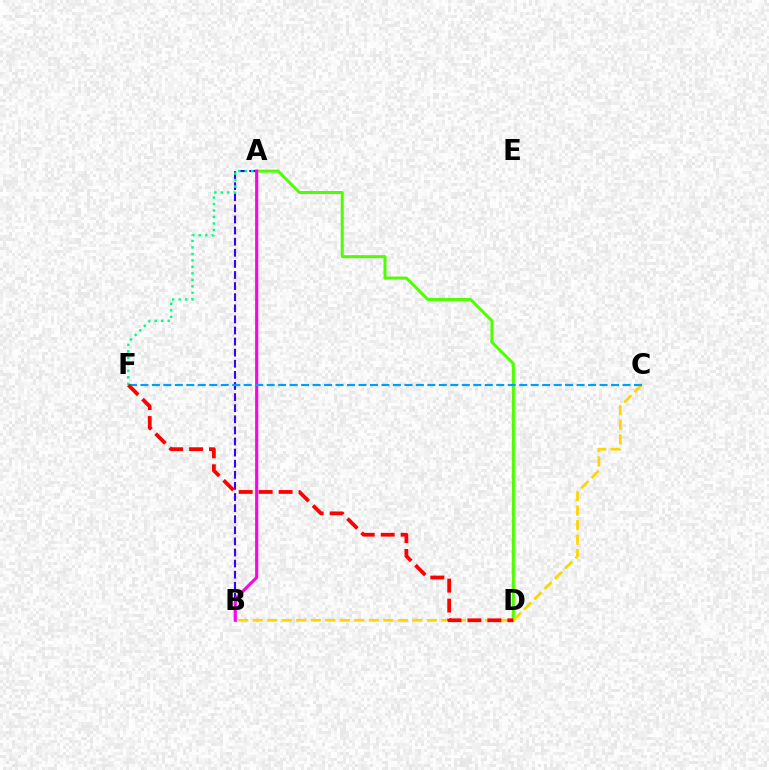{('A', 'B'): [{'color': '#3700ff', 'line_style': 'dashed', 'thickness': 1.51}, {'color': '#ff00ed', 'line_style': 'solid', 'thickness': 2.24}], ('A', 'D'): [{'color': '#4fff00', 'line_style': 'solid', 'thickness': 2.16}], ('A', 'F'): [{'color': '#00ff86', 'line_style': 'dotted', 'thickness': 1.76}], ('B', 'C'): [{'color': '#ffd500', 'line_style': 'dashed', 'thickness': 1.97}], ('C', 'F'): [{'color': '#009eff', 'line_style': 'dashed', 'thickness': 1.56}], ('D', 'F'): [{'color': '#ff0000', 'line_style': 'dashed', 'thickness': 2.71}]}